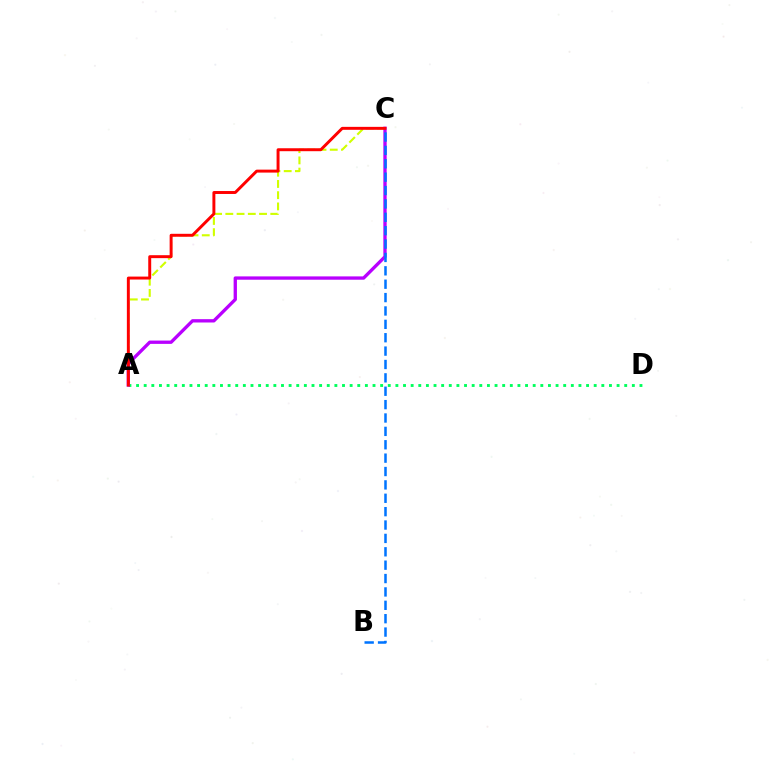{('A', 'D'): [{'color': '#00ff5c', 'line_style': 'dotted', 'thickness': 2.07}], ('A', 'C'): [{'color': '#d1ff00', 'line_style': 'dashed', 'thickness': 1.53}, {'color': '#b900ff', 'line_style': 'solid', 'thickness': 2.39}, {'color': '#ff0000', 'line_style': 'solid', 'thickness': 2.12}], ('B', 'C'): [{'color': '#0074ff', 'line_style': 'dashed', 'thickness': 1.82}]}